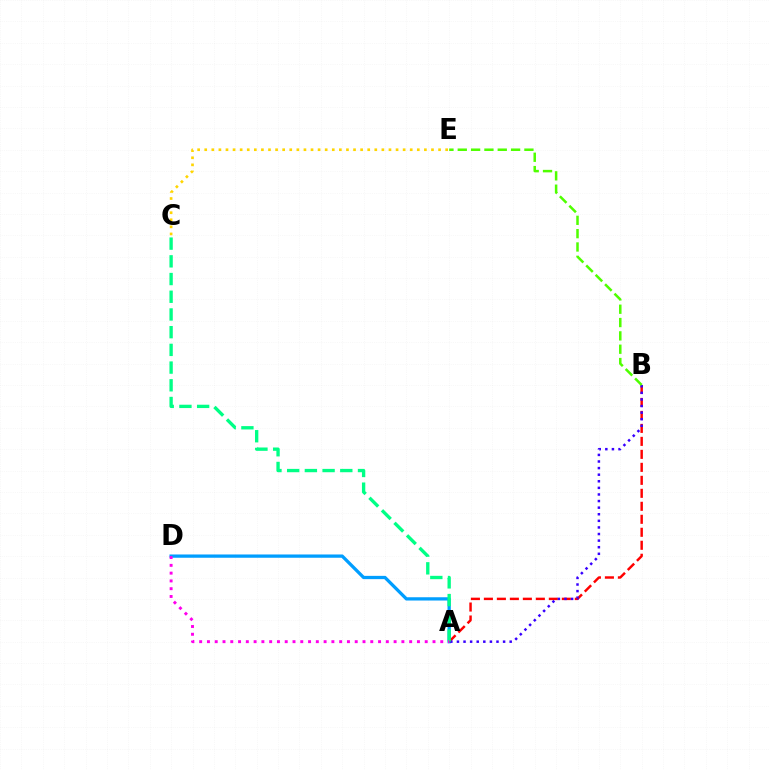{('A', 'D'): [{'color': '#009eff', 'line_style': 'solid', 'thickness': 2.36}, {'color': '#ff00ed', 'line_style': 'dotted', 'thickness': 2.11}], ('A', 'B'): [{'color': '#ff0000', 'line_style': 'dashed', 'thickness': 1.76}, {'color': '#3700ff', 'line_style': 'dotted', 'thickness': 1.79}], ('C', 'E'): [{'color': '#ffd500', 'line_style': 'dotted', 'thickness': 1.93}], ('A', 'C'): [{'color': '#00ff86', 'line_style': 'dashed', 'thickness': 2.41}], ('B', 'E'): [{'color': '#4fff00', 'line_style': 'dashed', 'thickness': 1.81}]}